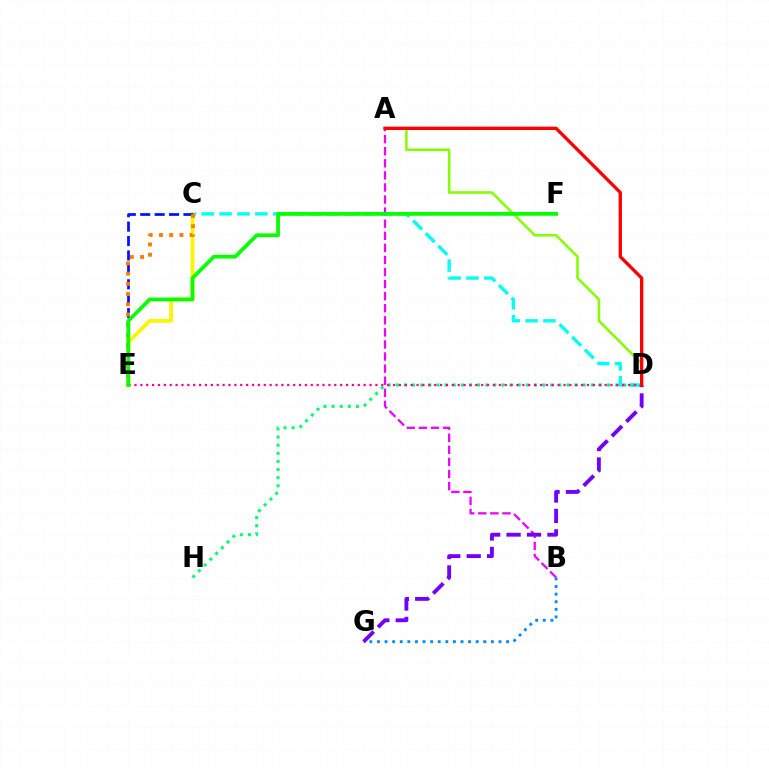{('A', 'B'): [{'color': '#ee00ff', 'line_style': 'dashed', 'thickness': 1.64}], ('C', 'D'): [{'color': '#00fff6', 'line_style': 'dashed', 'thickness': 2.43}], ('A', 'D'): [{'color': '#84ff00', 'line_style': 'solid', 'thickness': 1.84}, {'color': '#ff0000', 'line_style': 'solid', 'thickness': 2.4}], ('C', 'E'): [{'color': '#fcf500', 'line_style': 'solid', 'thickness': 2.73}, {'color': '#0010ff', 'line_style': 'dashed', 'thickness': 1.96}, {'color': '#ff7c00', 'line_style': 'dotted', 'thickness': 2.78}], ('B', 'G'): [{'color': '#008cff', 'line_style': 'dotted', 'thickness': 2.06}], ('D', 'H'): [{'color': '#00ff74', 'line_style': 'dotted', 'thickness': 2.21}], ('D', 'E'): [{'color': '#ff0094', 'line_style': 'dotted', 'thickness': 1.6}], ('E', 'F'): [{'color': '#08ff00', 'line_style': 'solid', 'thickness': 2.71}], ('D', 'G'): [{'color': '#7200ff', 'line_style': 'dashed', 'thickness': 2.78}]}